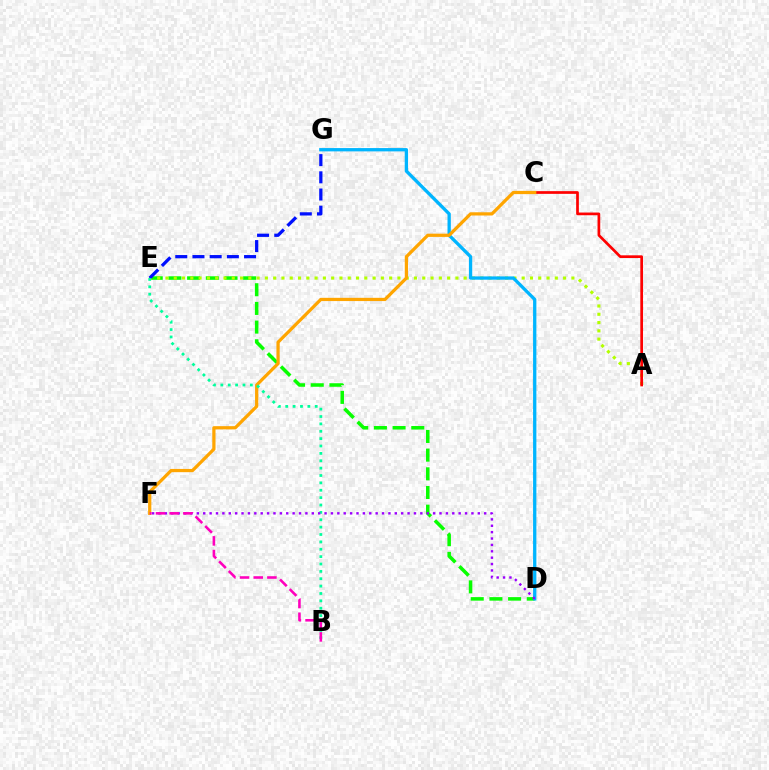{('D', 'E'): [{'color': '#08ff00', 'line_style': 'dashed', 'thickness': 2.54}], ('A', 'E'): [{'color': '#b3ff00', 'line_style': 'dotted', 'thickness': 2.25}], ('D', 'G'): [{'color': '#00b5ff', 'line_style': 'solid', 'thickness': 2.38}], ('E', 'G'): [{'color': '#0010ff', 'line_style': 'dashed', 'thickness': 2.34}], ('A', 'C'): [{'color': '#ff0000', 'line_style': 'solid', 'thickness': 1.95}], ('C', 'F'): [{'color': '#ffa500', 'line_style': 'solid', 'thickness': 2.33}], ('B', 'E'): [{'color': '#00ff9d', 'line_style': 'dotted', 'thickness': 2.0}], ('D', 'F'): [{'color': '#9b00ff', 'line_style': 'dotted', 'thickness': 1.74}], ('B', 'F'): [{'color': '#ff00bd', 'line_style': 'dashed', 'thickness': 1.86}]}